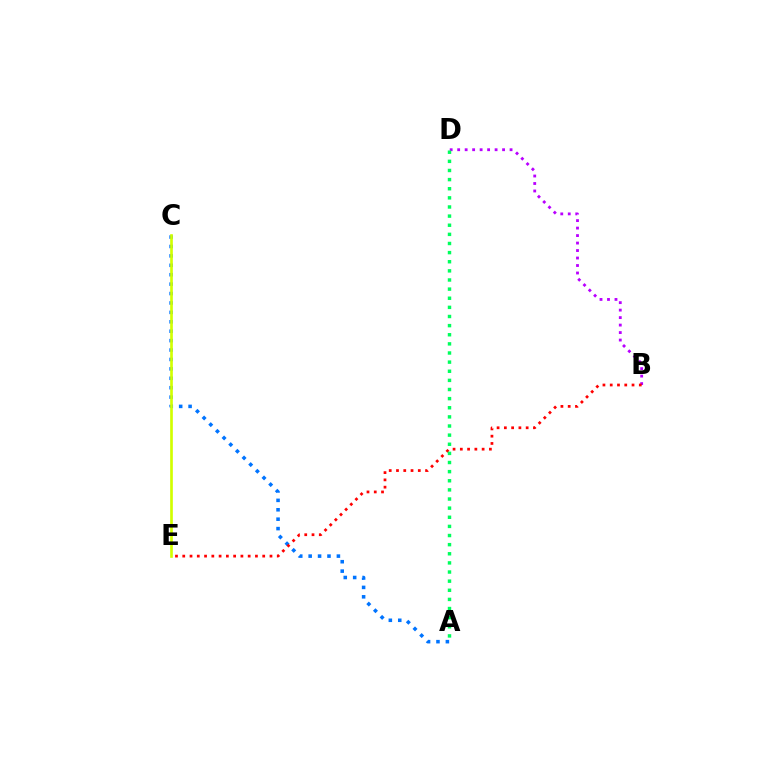{('B', 'D'): [{'color': '#b900ff', 'line_style': 'dotted', 'thickness': 2.03}], ('A', 'C'): [{'color': '#0074ff', 'line_style': 'dotted', 'thickness': 2.56}], ('B', 'E'): [{'color': '#ff0000', 'line_style': 'dotted', 'thickness': 1.98}], ('A', 'D'): [{'color': '#00ff5c', 'line_style': 'dotted', 'thickness': 2.48}], ('C', 'E'): [{'color': '#d1ff00', 'line_style': 'solid', 'thickness': 1.92}]}